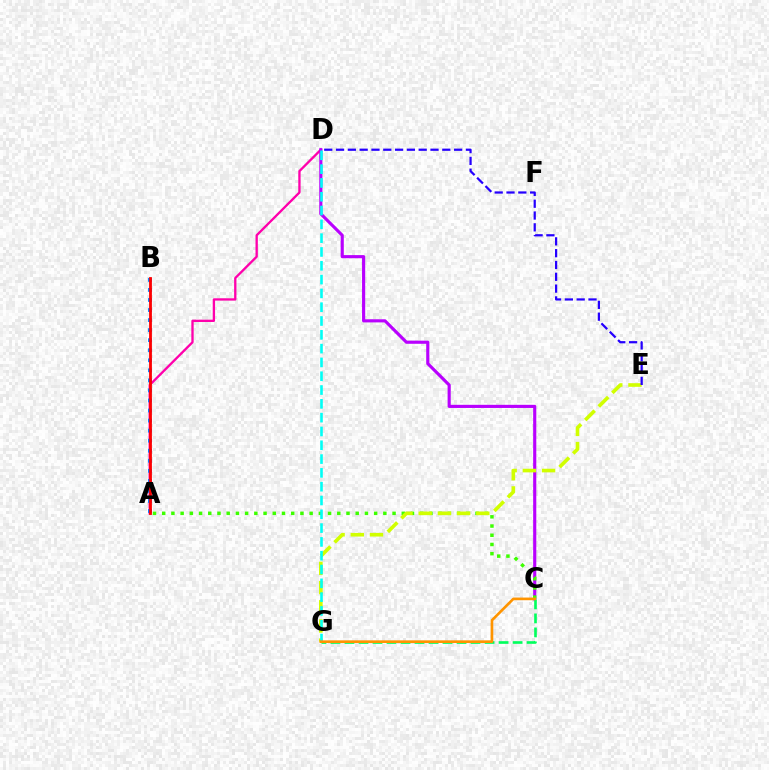{('A', 'D'): [{'color': '#ff00ac', 'line_style': 'solid', 'thickness': 1.67}], ('C', 'D'): [{'color': '#b900ff', 'line_style': 'solid', 'thickness': 2.26}], ('A', 'C'): [{'color': '#3dff00', 'line_style': 'dotted', 'thickness': 2.5}], ('E', 'G'): [{'color': '#d1ff00', 'line_style': 'dashed', 'thickness': 2.61}], ('D', 'E'): [{'color': '#2500ff', 'line_style': 'dashed', 'thickness': 1.6}], ('C', 'G'): [{'color': '#00ff5c', 'line_style': 'dashed', 'thickness': 1.9}, {'color': '#ff9400', 'line_style': 'solid', 'thickness': 1.91}], ('D', 'G'): [{'color': '#00fff6', 'line_style': 'dashed', 'thickness': 1.88}], ('A', 'B'): [{'color': '#0074ff', 'line_style': 'dotted', 'thickness': 2.73}, {'color': '#ff0000', 'line_style': 'solid', 'thickness': 2.02}]}